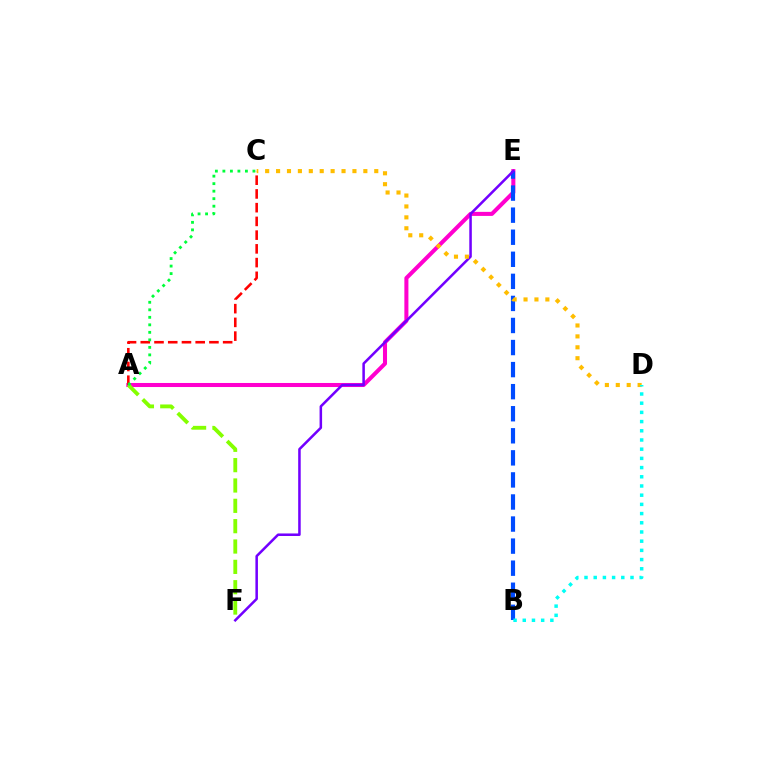{('A', 'E'): [{'color': '#ff00cf', 'line_style': 'solid', 'thickness': 2.91}], ('B', 'E'): [{'color': '#004bff', 'line_style': 'dashed', 'thickness': 3.0}], ('A', 'F'): [{'color': '#84ff00', 'line_style': 'dashed', 'thickness': 2.76}], ('A', 'C'): [{'color': '#ff0000', 'line_style': 'dashed', 'thickness': 1.87}, {'color': '#00ff39', 'line_style': 'dotted', 'thickness': 2.04}], ('E', 'F'): [{'color': '#7200ff', 'line_style': 'solid', 'thickness': 1.82}], ('C', 'D'): [{'color': '#ffbd00', 'line_style': 'dotted', 'thickness': 2.96}], ('B', 'D'): [{'color': '#00fff6', 'line_style': 'dotted', 'thickness': 2.5}]}